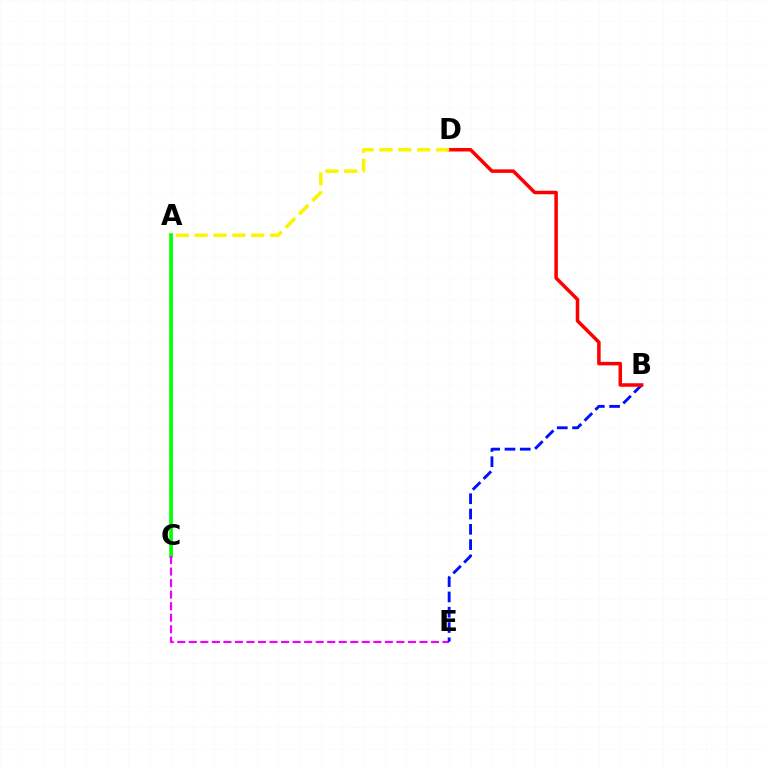{('A', 'C'): [{'color': '#00fff6', 'line_style': 'solid', 'thickness': 1.82}, {'color': '#08ff00', 'line_style': 'solid', 'thickness': 2.61}], ('C', 'E'): [{'color': '#ee00ff', 'line_style': 'dashed', 'thickness': 1.57}], ('B', 'E'): [{'color': '#0010ff', 'line_style': 'dashed', 'thickness': 2.08}], ('B', 'D'): [{'color': '#ff0000', 'line_style': 'solid', 'thickness': 2.53}], ('A', 'D'): [{'color': '#fcf500', 'line_style': 'dashed', 'thickness': 2.56}]}